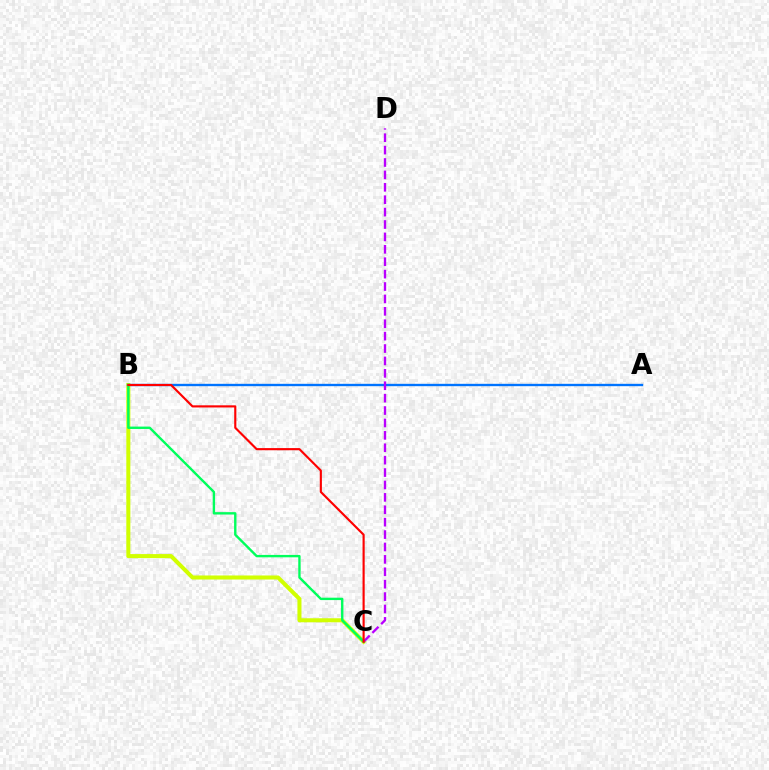{('B', 'C'): [{'color': '#d1ff00', 'line_style': 'solid', 'thickness': 2.91}, {'color': '#00ff5c', 'line_style': 'solid', 'thickness': 1.72}, {'color': '#ff0000', 'line_style': 'solid', 'thickness': 1.54}], ('A', 'B'): [{'color': '#0074ff', 'line_style': 'solid', 'thickness': 1.7}], ('C', 'D'): [{'color': '#b900ff', 'line_style': 'dashed', 'thickness': 1.68}]}